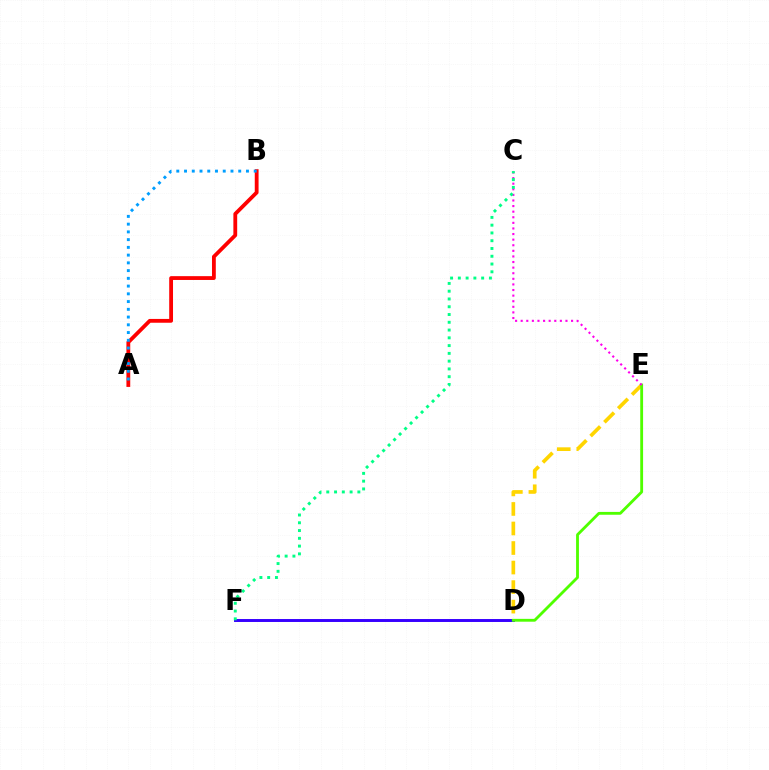{('D', 'E'): [{'color': '#ffd500', 'line_style': 'dashed', 'thickness': 2.65}, {'color': '#4fff00', 'line_style': 'solid', 'thickness': 2.04}], ('D', 'F'): [{'color': '#3700ff', 'line_style': 'solid', 'thickness': 2.12}], ('A', 'B'): [{'color': '#ff0000', 'line_style': 'solid', 'thickness': 2.74}, {'color': '#009eff', 'line_style': 'dotted', 'thickness': 2.1}], ('C', 'E'): [{'color': '#ff00ed', 'line_style': 'dotted', 'thickness': 1.52}], ('C', 'F'): [{'color': '#00ff86', 'line_style': 'dotted', 'thickness': 2.11}]}